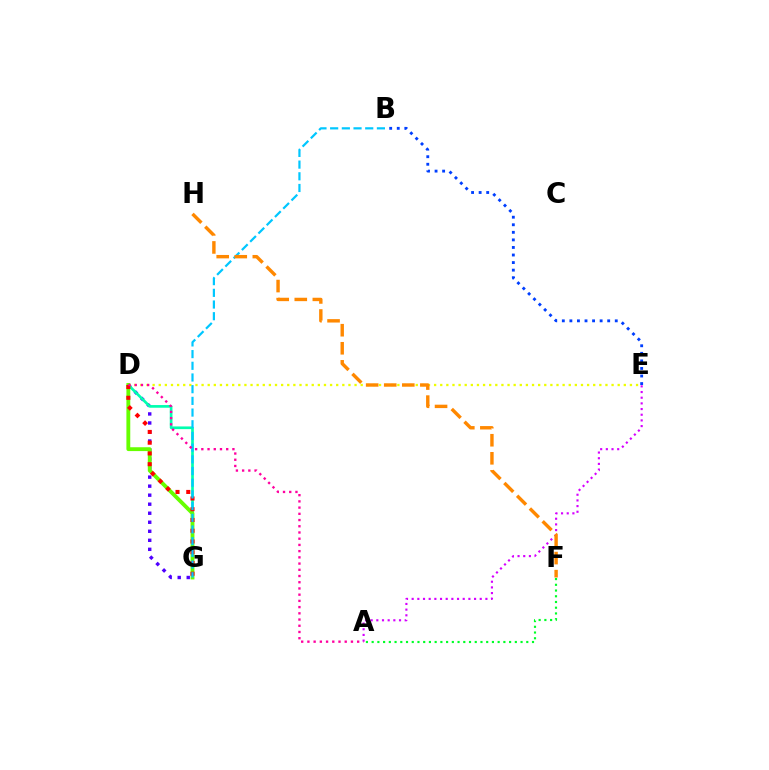{('D', 'G'): [{'color': '#4f00ff', 'line_style': 'dotted', 'thickness': 2.45}, {'color': '#00ffaf', 'line_style': 'solid', 'thickness': 1.93}, {'color': '#66ff00', 'line_style': 'solid', 'thickness': 2.77}, {'color': '#ff0000', 'line_style': 'dotted', 'thickness': 2.92}], ('D', 'E'): [{'color': '#eeff00', 'line_style': 'dotted', 'thickness': 1.66}], ('A', 'E'): [{'color': '#d600ff', 'line_style': 'dotted', 'thickness': 1.54}], ('A', 'F'): [{'color': '#00ff27', 'line_style': 'dotted', 'thickness': 1.56}], ('B', 'G'): [{'color': '#00c7ff', 'line_style': 'dashed', 'thickness': 1.59}], ('A', 'D'): [{'color': '#ff00a0', 'line_style': 'dotted', 'thickness': 1.69}], ('F', 'H'): [{'color': '#ff8800', 'line_style': 'dashed', 'thickness': 2.45}], ('B', 'E'): [{'color': '#003fff', 'line_style': 'dotted', 'thickness': 2.05}]}